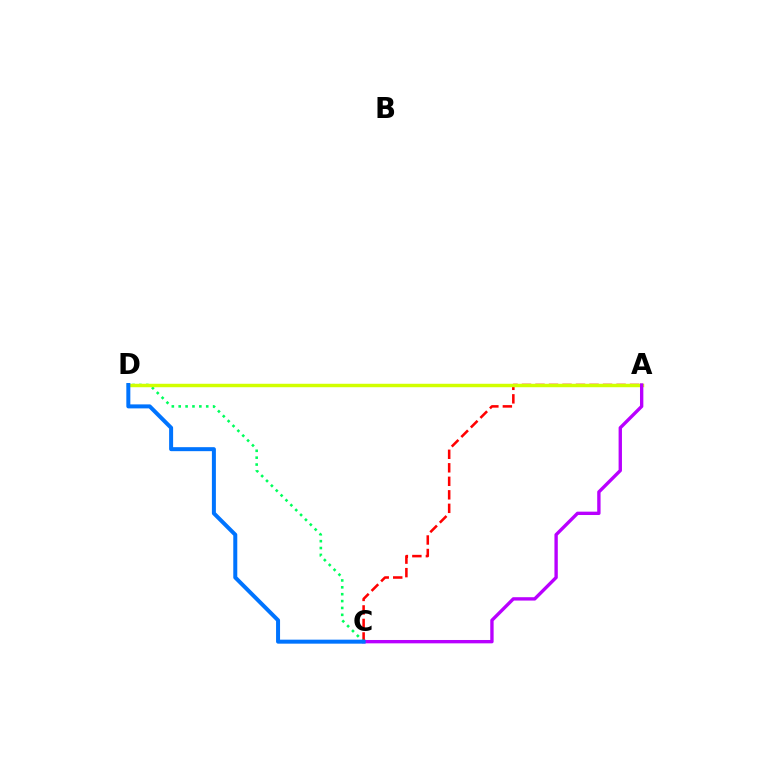{('A', 'C'): [{'color': '#ff0000', 'line_style': 'dashed', 'thickness': 1.84}, {'color': '#b900ff', 'line_style': 'solid', 'thickness': 2.42}], ('C', 'D'): [{'color': '#00ff5c', 'line_style': 'dotted', 'thickness': 1.87}, {'color': '#0074ff', 'line_style': 'solid', 'thickness': 2.88}], ('A', 'D'): [{'color': '#d1ff00', 'line_style': 'solid', 'thickness': 2.49}]}